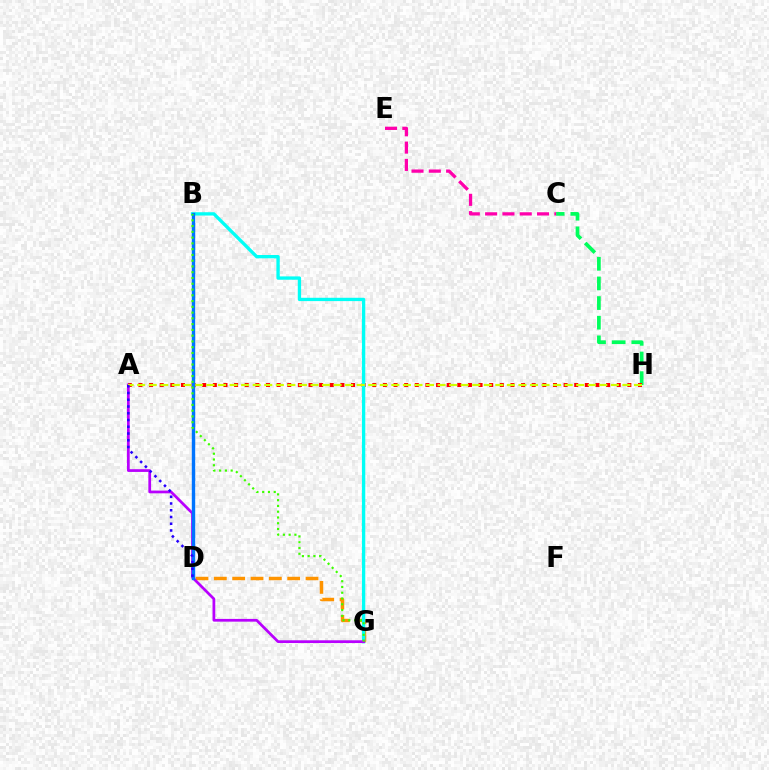{('C', 'H'): [{'color': '#00ff5c', 'line_style': 'dashed', 'thickness': 2.67}], ('D', 'G'): [{'color': '#ff9400', 'line_style': 'dashed', 'thickness': 2.49}], ('A', 'H'): [{'color': '#ff0000', 'line_style': 'dotted', 'thickness': 2.89}, {'color': '#d1ff00', 'line_style': 'dashed', 'thickness': 1.57}], ('B', 'G'): [{'color': '#00fff6', 'line_style': 'solid', 'thickness': 2.39}, {'color': '#3dff00', 'line_style': 'dotted', 'thickness': 1.57}], ('A', 'G'): [{'color': '#b900ff', 'line_style': 'solid', 'thickness': 1.98}], ('B', 'D'): [{'color': '#0074ff', 'line_style': 'solid', 'thickness': 2.44}], ('A', 'D'): [{'color': '#2500ff', 'line_style': 'dotted', 'thickness': 1.83}], ('C', 'E'): [{'color': '#ff00ac', 'line_style': 'dashed', 'thickness': 2.35}]}